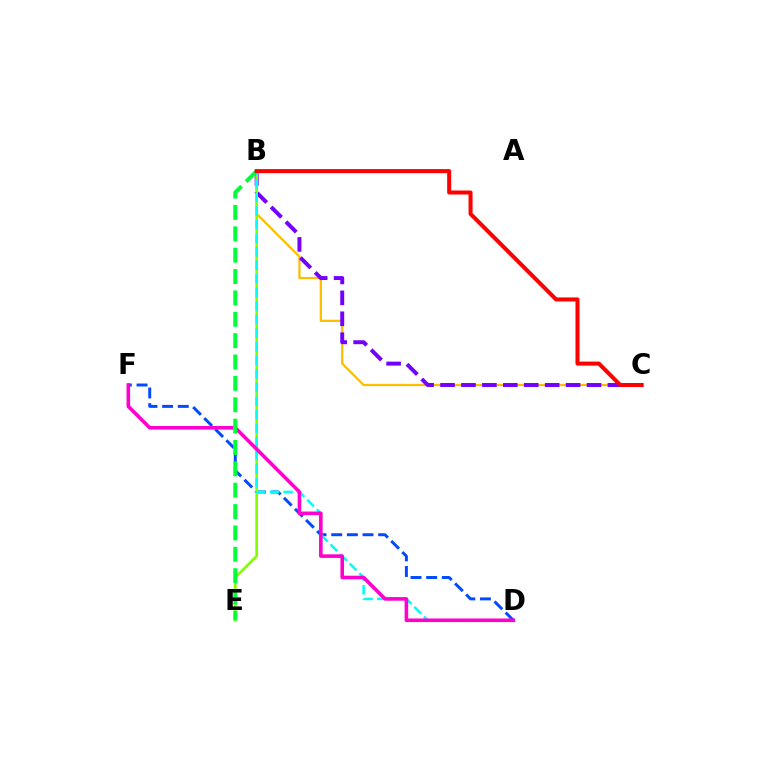{('D', 'F'): [{'color': '#004bff', 'line_style': 'dashed', 'thickness': 2.13}, {'color': '#ff00cf', 'line_style': 'solid', 'thickness': 2.58}], ('B', 'C'): [{'color': '#ffbd00', 'line_style': 'solid', 'thickness': 1.61}, {'color': '#7200ff', 'line_style': 'dashed', 'thickness': 2.84}, {'color': '#ff0000', 'line_style': 'solid', 'thickness': 2.9}], ('B', 'E'): [{'color': '#84ff00', 'line_style': 'solid', 'thickness': 1.94}, {'color': '#00ff39', 'line_style': 'dashed', 'thickness': 2.9}], ('B', 'D'): [{'color': '#00fff6', 'line_style': 'dashed', 'thickness': 1.84}]}